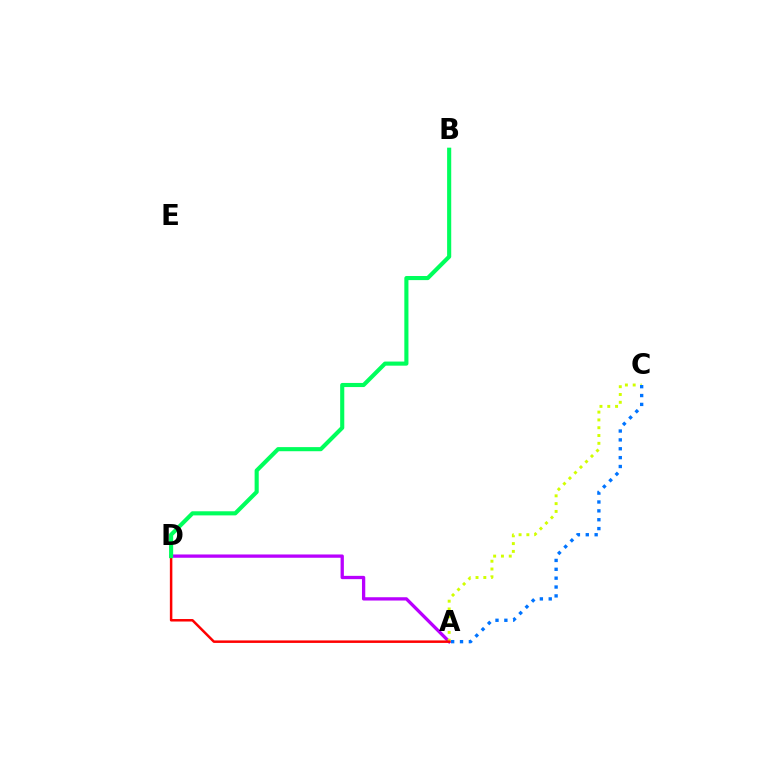{('A', 'D'): [{'color': '#b900ff', 'line_style': 'solid', 'thickness': 2.37}, {'color': '#ff0000', 'line_style': 'solid', 'thickness': 1.8}], ('A', 'C'): [{'color': '#d1ff00', 'line_style': 'dotted', 'thickness': 2.12}, {'color': '#0074ff', 'line_style': 'dotted', 'thickness': 2.41}], ('B', 'D'): [{'color': '#00ff5c', 'line_style': 'solid', 'thickness': 2.96}]}